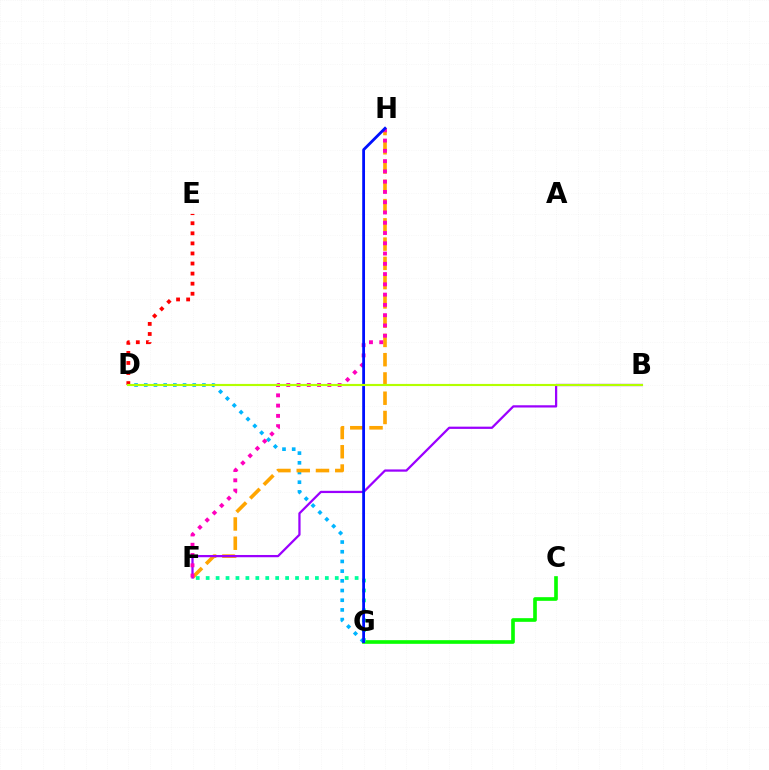{('D', 'G'): [{'color': '#00b5ff', 'line_style': 'dotted', 'thickness': 2.63}], ('F', 'H'): [{'color': '#ffa500', 'line_style': 'dashed', 'thickness': 2.62}, {'color': '#ff00bd', 'line_style': 'dotted', 'thickness': 2.79}], ('B', 'F'): [{'color': '#9b00ff', 'line_style': 'solid', 'thickness': 1.62}], ('C', 'G'): [{'color': '#08ff00', 'line_style': 'solid', 'thickness': 2.63}], ('F', 'G'): [{'color': '#00ff9d', 'line_style': 'dotted', 'thickness': 2.7}], ('G', 'H'): [{'color': '#0010ff', 'line_style': 'solid', 'thickness': 2.02}], ('D', 'E'): [{'color': '#ff0000', 'line_style': 'dotted', 'thickness': 2.74}], ('B', 'D'): [{'color': '#b3ff00', 'line_style': 'solid', 'thickness': 1.55}]}